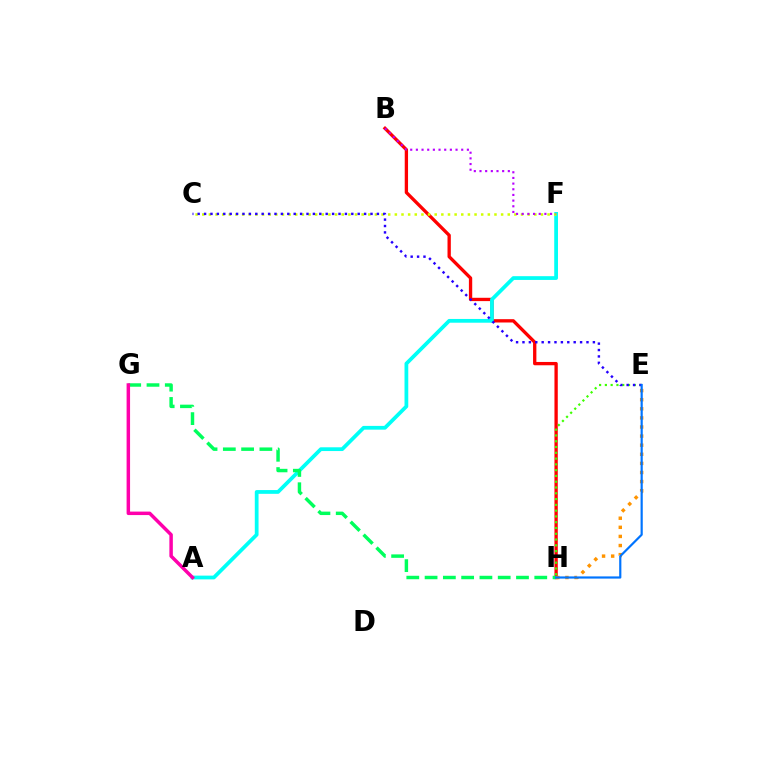{('B', 'H'): [{'color': '#ff0000', 'line_style': 'solid', 'thickness': 2.39}], ('E', 'H'): [{'color': '#ff9400', 'line_style': 'dotted', 'thickness': 2.47}, {'color': '#3dff00', 'line_style': 'dotted', 'thickness': 1.57}, {'color': '#0074ff', 'line_style': 'solid', 'thickness': 1.58}], ('A', 'F'): [{'color': '#00fff6', 'line_style': 'solid', 'thickness': 2.71}], ('C', 'F'): [{'color': '#d1ff00', 'line_style': 'dotted', 'thickness': 1.8}], ('C', 'E'): [{'color': '#2500ff', 'line_style': 'dotted', 'thickness': 1.74}], ('B', 'F'): [{'color': '#b900ff', 'line_style': 'dotted', 'thickness': 1.54}], ('G', 'H'): [{'color': '#00ff5c', 'line_style': 'dashed', 'thickness': 2.48}], ('A', 'G'): [{'color': '#ff00ac', 'line_style': 'solid', 'thickness': 2.5}]}